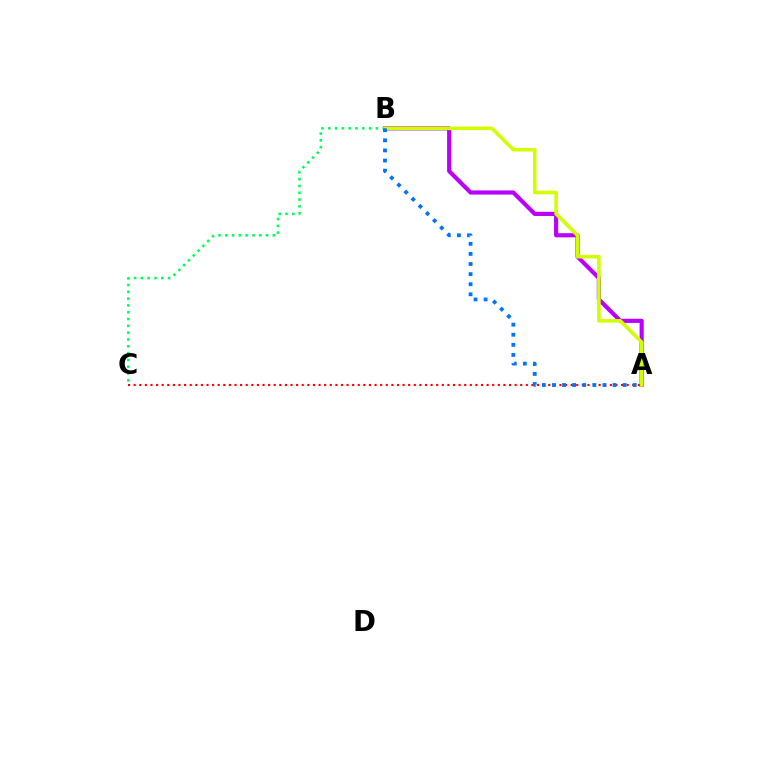{('A', 'B'): [{'color': '#b900ff', 'line_style': 'solid', 'thickness': 2.99}, {'color': '#d1ff00', 'line_style': 'solid', 'thickness': 2.58}, {'color': '#0074ff', 'line_style': 'dotted', 'thickness': 2.74}], ('B', 'C'): [{'color': '#00ff5c', 'line_style': 'dotted', 'thickness': 1.85}], ('A', 'C'): [{'color': '#ff0000', 'line_style': 'dotted', 'thickness': 1.52}]}